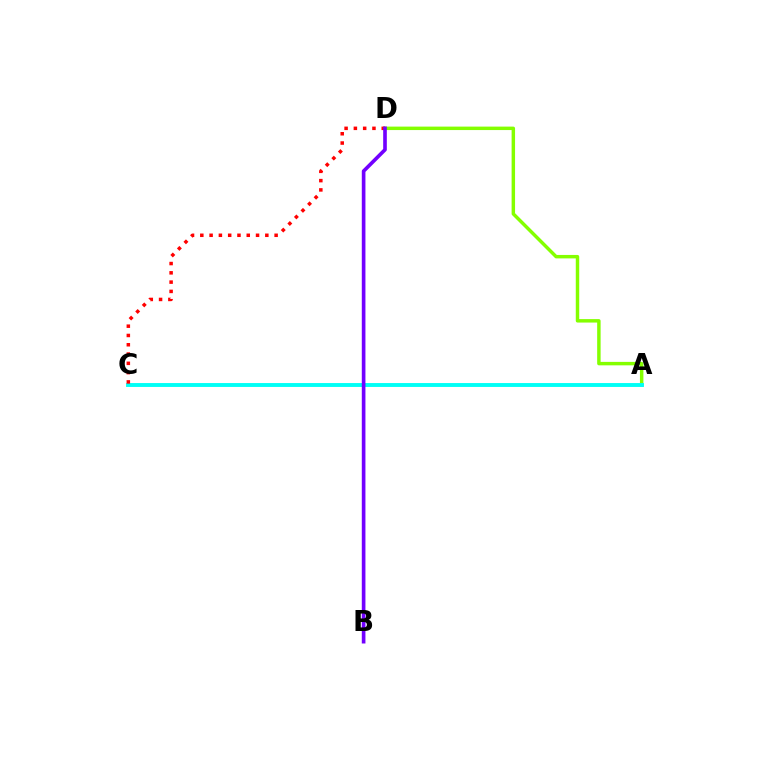{('A', 'D'): [{'color': '#84ff00', 'line_style': 'solid', 'thickness': 2.49}], ('A', 'C'): [{'color': '#00fff6', 'line_style': 'solid', 'thickness': 2.8}], ('C', 'D'): [{'color': '#ff0000', 'line_style': 'dotted', 'thickness': 2.52}], ('B', 'D'): [{'color': '#7200ff', 'line_style': 'solid', 'thickness': 2.62}]}